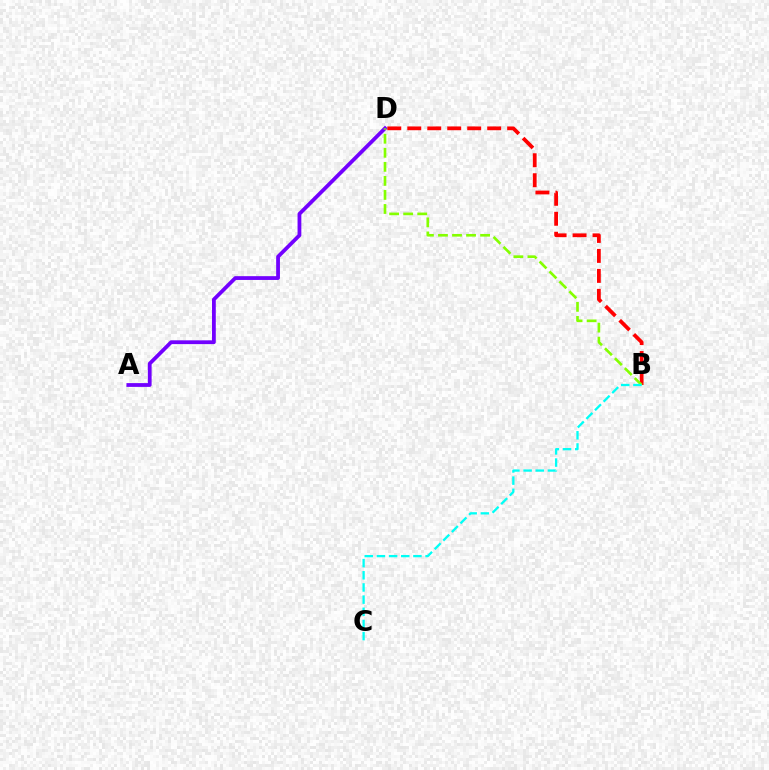{('A', 'D'): [{'color': '#7200ff', 'line_style': 'solid', 'thickness': 2.72}], ('B', 'D'): [{'color': '#ff0000', 'line_style': 'dashed', 'thickness': 2.71}, {'color': '#84ff00', 'line_style': 'dashed', 'thickness': 1.91}], ('B', 'C'): [{'color': '#00fff6', 'line_style': 'dashed', 'thickness': 1.65}]}